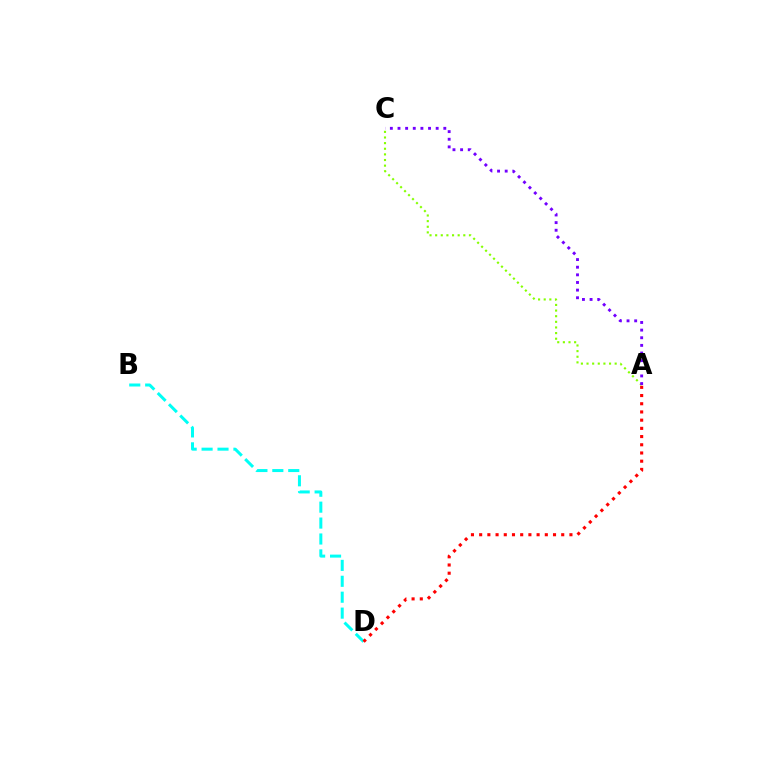{('A', 'C'): [{'color': '#84ff00', 'line_style': 'dotted', 'thickness': 1.53}, {'color': '#7200ff', 'line_style': 'dotted', 'thickness': 2.07}], ('B', 'D'): [{'color': '#00fff6', 'line_style': 'dashed', 'thickness': 2.16}], ('A', 'D'): [{'color': '#ff0000', 'line_style': 'dotted', 'thickness': 2.23}]}